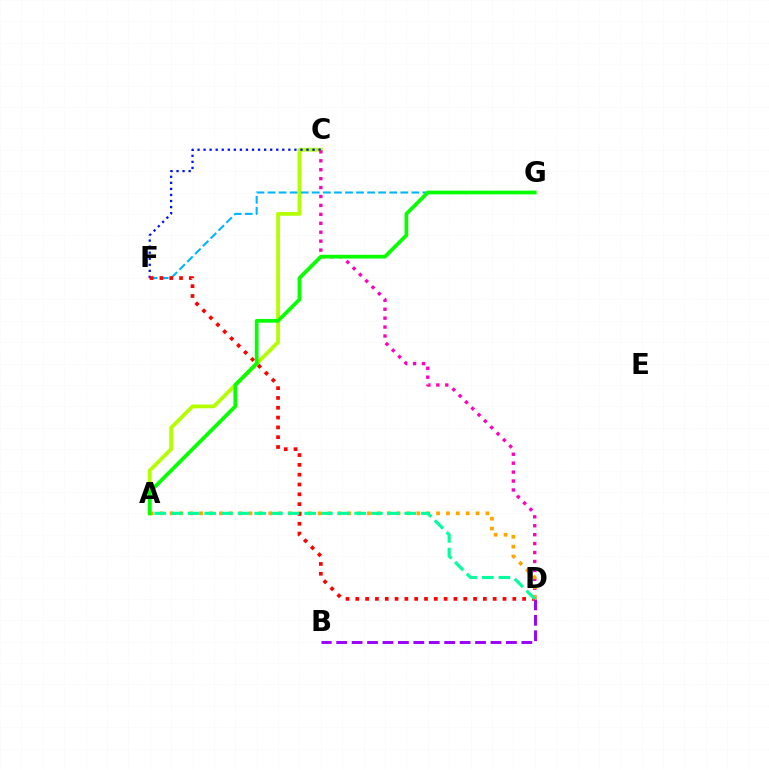{('A', 'C'): [{'color': '#b3ff00', 'line_style': 'solid', 'thickness': 2.73}], ('F', 'G'): [{'color': '#00b5ff', 'line_style': 'dashed', 'thickness': 1.5}], ('C', 'F'): [{'color': '#0010ff', 'line_style': 'dotted', 'thickness': 1.64}], ('B', 'D'): [{'color': '#9b00ff', 'line_style': 'dashed', 'thickness': 2.1}], ('C', 'D'): [{'color': '#ff00bd', 'line_style': 'dotted', 'thickness': 2.43}], ('A', 'D'): [{'color': '#ffa500', 'line_style': 'dotted', 'thickness': 2.68}, {'color': '#00ff9d', 'line_style': 'dashed', 'thickness': 2.26}], ('D', 'F'): [{'color': '#ff0000', 'line_style': 'dotted', 'thickness': 2.67}], ('A', 'G'): [{'color': '#08ff00', 'line_style': 'solid', 'thickness': 2.7}]}